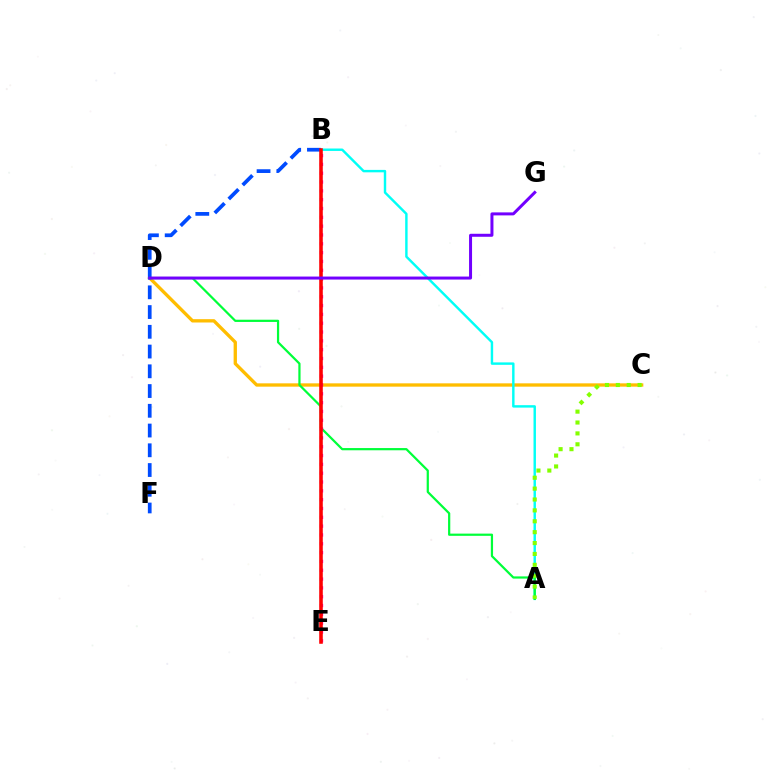{('C', 'D'): [{'color': '#ffbd00', 'line_style': 'solid', 'thickness': 2.39}], ('A', 'B'): [{'color': '#00fff6', 'line_style': 'solid', 'thickness': 1.75}], ('B', 'F'): [{'color': '#004bff', 'line_style': 'dashed', 'thickness': 2.68}], ('A', 'D'): [{'color': '#00ff39', 'line_style': 'solid', 'thickness': 1.6}], ('B', 'E'): [{'color': '#ff00cf', 'line_style': 'dotted', 'thickness': 2.4}, {'color': '#ff0000', 'line_style': 'solid', 'thickness': 2.56}], ('A', 'C'): [{'color': '#84ff00', 'line_style': 'dotted', 'thickness': 2.96}], ('D', 'G'): [{'color': '#7200ff', 'line_style': 'solid', 'thickness': 2.16}]}